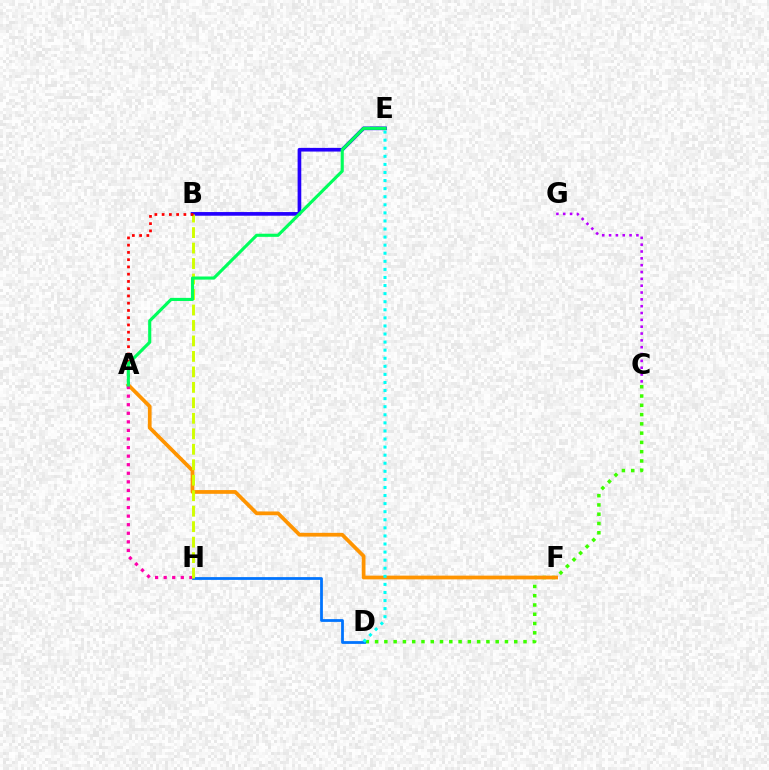{('B', 'E'): [{'color': '#2500ff', 'line_style': 'solid', 'thickness': 2.64}], ('C', 'D'): [{'color': '#3dff00', 'line_style': 'dotted', 'thickness': 2.52}], ('D', 'H'): [{'color': '#0074ff', 'line_style': 'solid', 'thickness': 2.0}], ('A', 'F'): [{'color': '#ff9400', 'line_style': 'solid', 'thickness': 2.69}], ('A', 'H'): [{'color': '#ff00ac', 'line_style': 'dotted', 'thickness': 2.33}], ('B', 'H'): [{'color': '#d1ff00', 'line_style': 'dashed', 'thickness': 2.1}], ('A', 'B'): [{'color': '#ff0000', 'line_style': 'dotted', 'thickness': 1.97}], ('C', 'G'): [{'color': '#b900ff', 'line_style': 'dotted', 'thickness': 1.86}], ('D', 'E'): [{'color': '#00fff6', 'line_style': 'dotted', 'thickness': 2.19}], ('A', 'E'): [{'color': '#00ff5c', 'line_style': 'solid', 'thickness': 2.25}]}